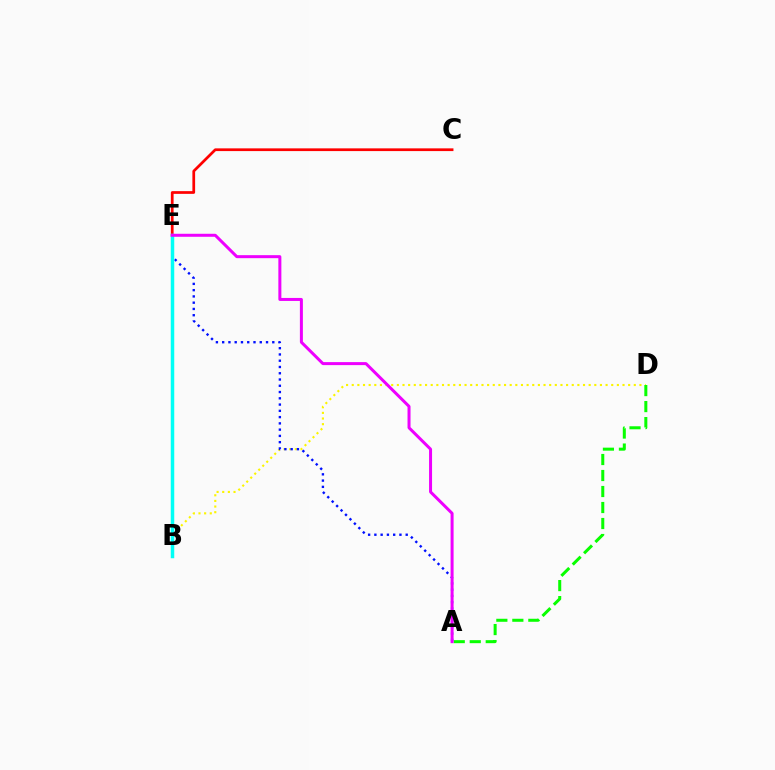{('B', 'D'): [{'color': '#fcf500', 'line_style': 'dotted', 'thickness': 1.53}], ('A', 'E'): [{'color': '#0010ff', 'line_style': 'dotted', 'thickness': 1.7}, {'color': '#ee00ff', 'line_style': 'solid', 'thickness': 2.16}], ('A', 'D'): [{'color': '#08ff00', 'line_style': 'dashed', 'thickness': 2.17}], ('C', 'E'): [{'color': '#ff0000', 'line_style': 'solid', 'thickness': 1.97}], ('B', 'E'): [{'color': '#00fff6', 'line_style': 'solid', 'thickness': 2.52}]}